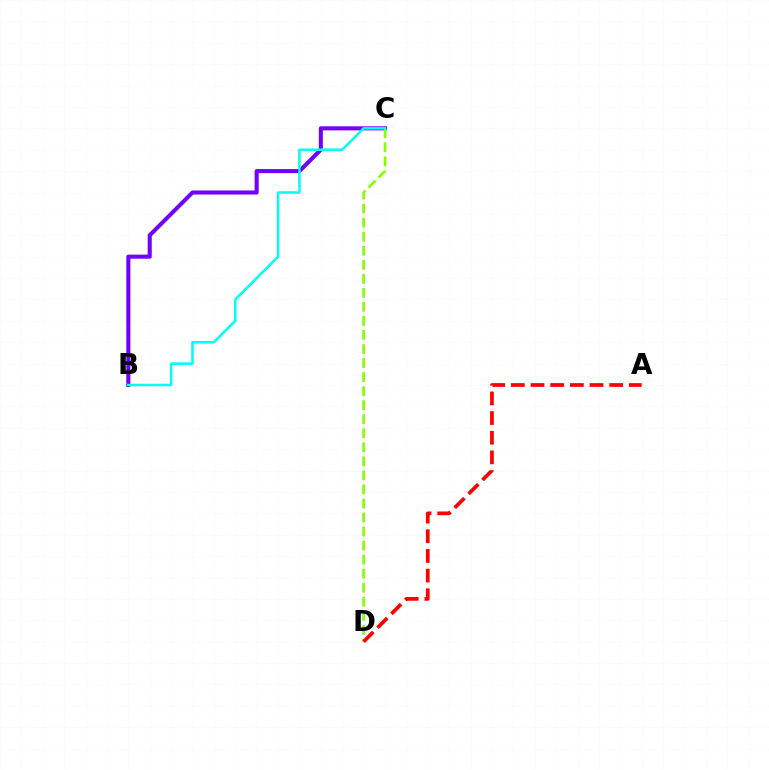{('B', 'C'): [{'color': '#7200ff', 'line_style': 'solid', 'thickness': 2.93}, {'color': '#00fff6', 'line_style': 'solid', 'thickness': 1.82}], ('C', 'D'): [{'color': '#84ff00', 'line_style': 'dashed', 'thickness': 1.91}], ('A', 'D'): [{'color': '#ff0000', 'line_style': 'dashed', 'thickness': 2.67}]}